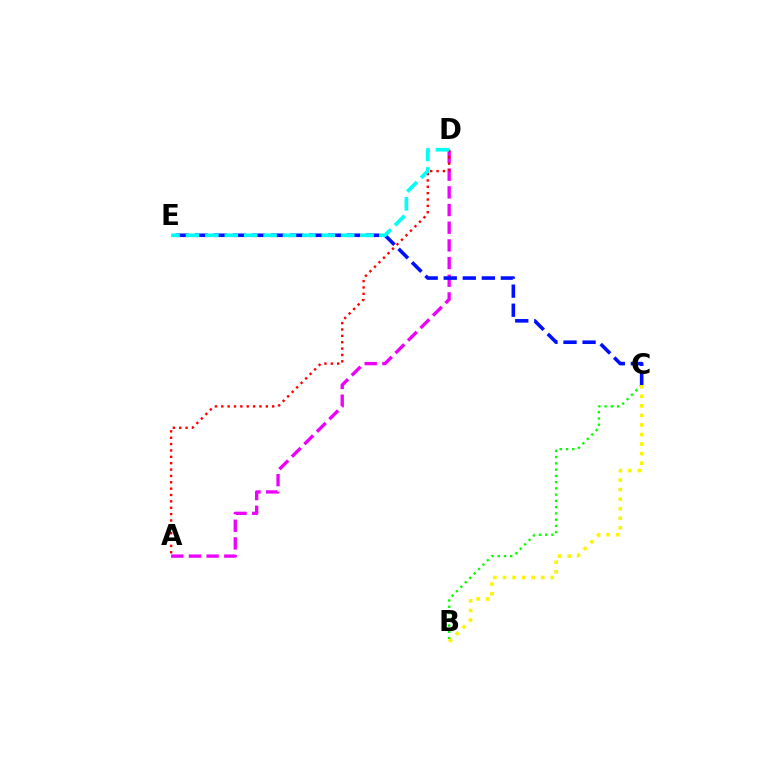{('B', 'C'): [{'color': '#08ff00', 'line_style': 'dotted', 'thickness': 1.7}, {'color': '#fcf500', 'line_style': 'dotted', 'thickness': 2.6}], ('A', 'D'): [{'color': '#ee00ff', 'line_style': 'dashed', 'thickness': 2.4}, {'color': '#ff0000', 'line_style': 'dotted', 'thickness': 1.73}], ('C', 'E'): [{'color': '#0010ff', 'line_style': 'dashed', 'thickness': 2.59}], ('D', 'E'): [{'color': '#00fff6', 'line_style': 'dashed', 'thickness': 2.64}]}